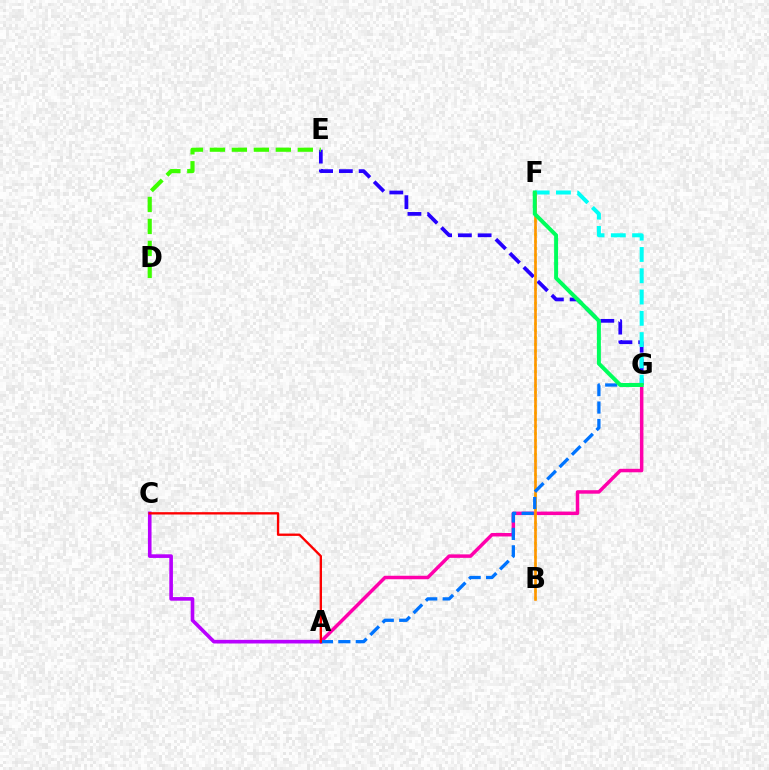{('A', 'G'): [{'color': '#ff00ac', 'line_style': 'solid', 'thickness': 2.51}, {'color': '#0074ff', 'line_style': 'dashed', 'thickness': 2.37}], ('E', 'G'): [{'color': '#2500ff', 'line_style': 'dashed', 'thickness': 2.68}], ('F', 'G'): [{'color': '#00fff6', 'line_style': 'dashed', 'thickness': 2.89}, {'color': '#00ff5c', 'line_style': 'solid', 'thickness': 2.86}], ('B', 'F'): [{'color': '#d1ff00', 'line_style': 'dotted', 'thickness': 1.86}, {'color': '#ff9400', 'line_style': 'solid', 'thickness': 1.89}], ('A', 'C'): [{'color': '#b900ff', 'line_style': 'solid', 'thickness': 2.61}, {'color': '#ff0000', 'line_style': 'solid', 'thickness': 1.68}], ('D', 'E'): [{'color': '#3dff00', 'line_style': 'dashed', 'thickness': 2.99}]}